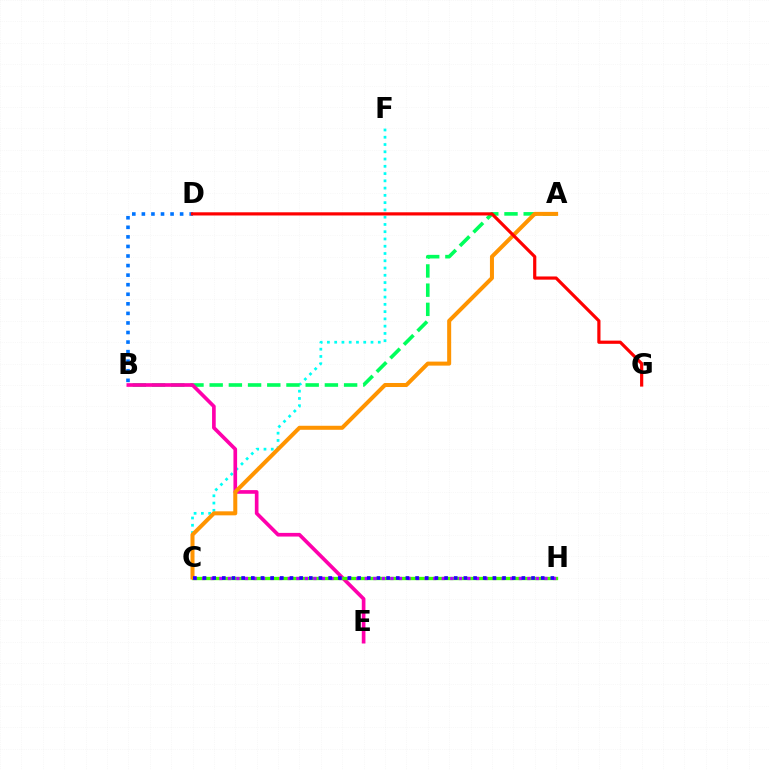{('C', 'H'): [{'color': '#d1ff00', 'line_style': 'solid', 'thickness': 2.14}, {'color': '#3dff00', 'line_style': 'solid', 'thickness': 2.4}, {'color': '#b900ff', 'line_style': 'dotted', 'thickness': 2.33}, {'color': '#2500ff', 'line_style': 'dotted', 'thickness': 2.63}], ('C', 'F'): [{'color': '#00fff6', 'line_style': 'dotted', 'thickness': 1.97}], ('A', 'B'): [{'color': '#00ff5c', 'line_style': 'dashed', 'thickness': 2.61}], ('B', 'E'): [{'color': '#ff00ac', 'line_style': 'solid', 'thickness': 2.64}], ('A', 'C'): [{'color': '#ff9400', 'line_style': 'solid', 'thickness': 2.89}], ('B', 'D'): [{'color': '#0074ff', 'line_style': 'dotted', 'thickness': 2.6}], ('D', 'G'): [{'color': '#ff0000', 'line_style': 'solid', 'thickness': 2.3}]}